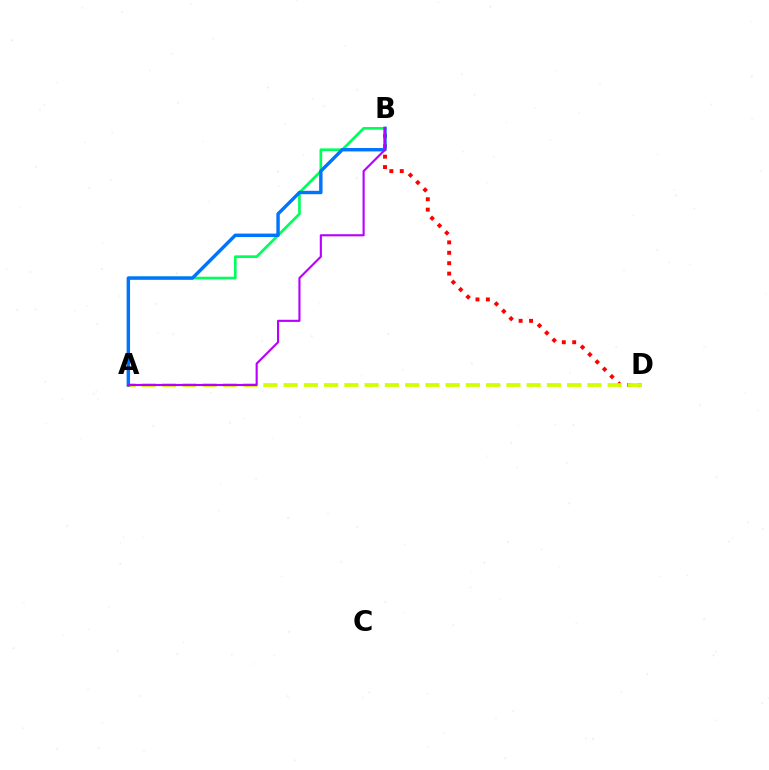{('A', 'B'): [{'color': '#00ff5c', 'line_style': 'solid', 'thickness': 1.93}, {'color': '#0074ff', 'line_style': 'solid', 'thickness': 2.46}, {'color': '#b900ff', 'line_style': 'solid', 'thickness': 1.53}], ('B', 'D'): [{'color': '#ff0000', 'line_style': 'dotted', 'thickness': 2.83}], ('A', 'D'): [{'color': '#d1ff00', 'line_style': 'dashed', 'thickness': 2.75}]}